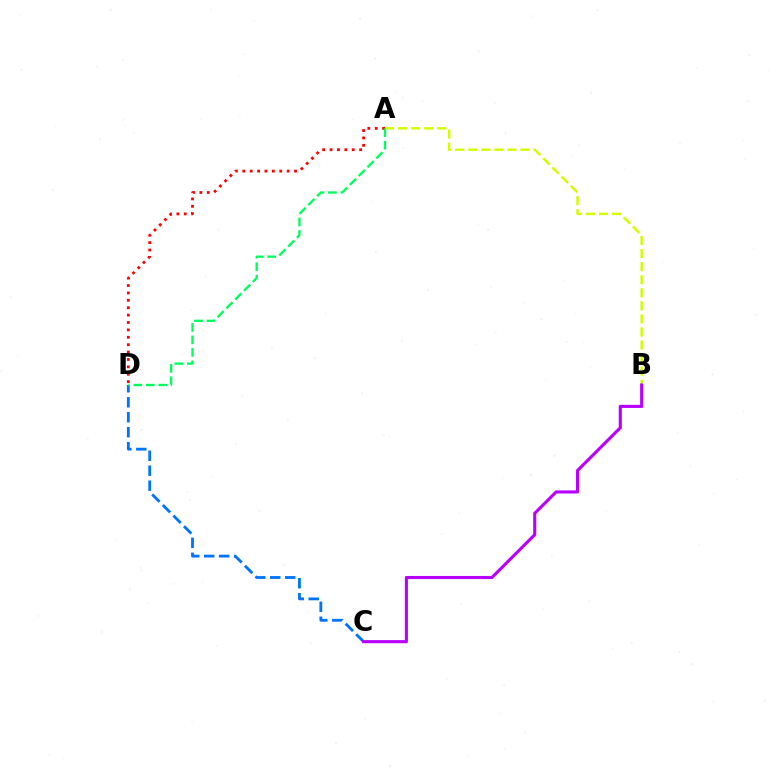{('A', 'D'): [{'color': '#ff0000', 'line_style': 'dotted', 'thickness': 2.01}, {'color': '#00ff5c', 'line_style': 'dashed', 'thickness': 1.7}], ('A', 'B'): [{'color': '#d1ff00', 'line_style': 'dashed', 'thickness': 1.78}], ('C', 'D'): [{'color': '#0074ff', 'line_style': 'dashed', 'thickness': 2.03}], ('B', 'C'): [{'color': '#b900ff', 'line_style': 'solid', 'thickness': 2.23}]}